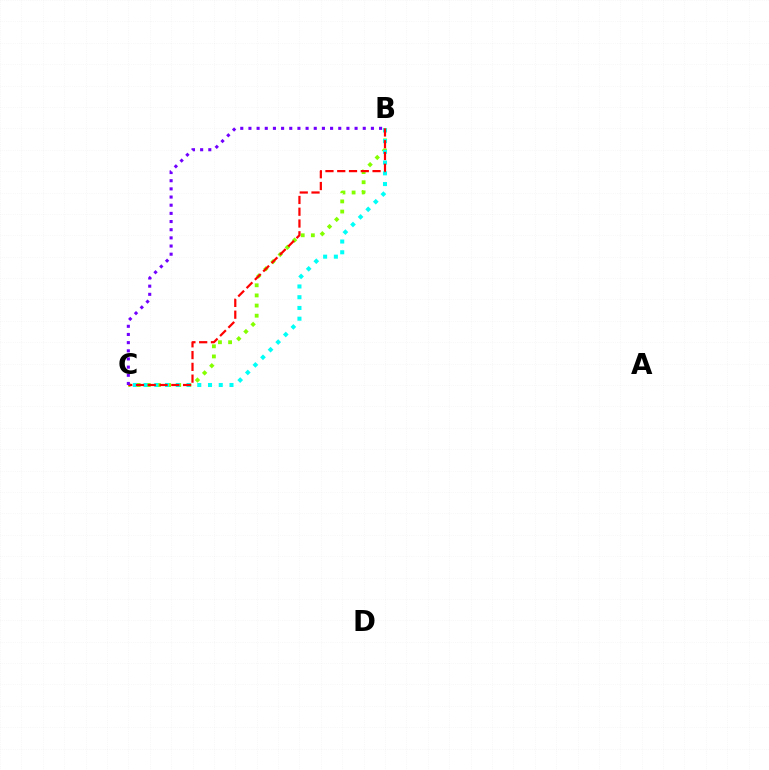{('B', 'C'): [{'color': '#84ff00', 'line_style': 'dotted', 'thickness': 2.76}, {'color': '#00fff6', 'line_style': 'dotted', 'thickness': 2.92}, {'color': '#ff0000', 'line_style': 'dashed', 'thickness': 1.6}, {'color': '#7200ff', 'line_style': 'dotted', 'thickness': 2.22}]}